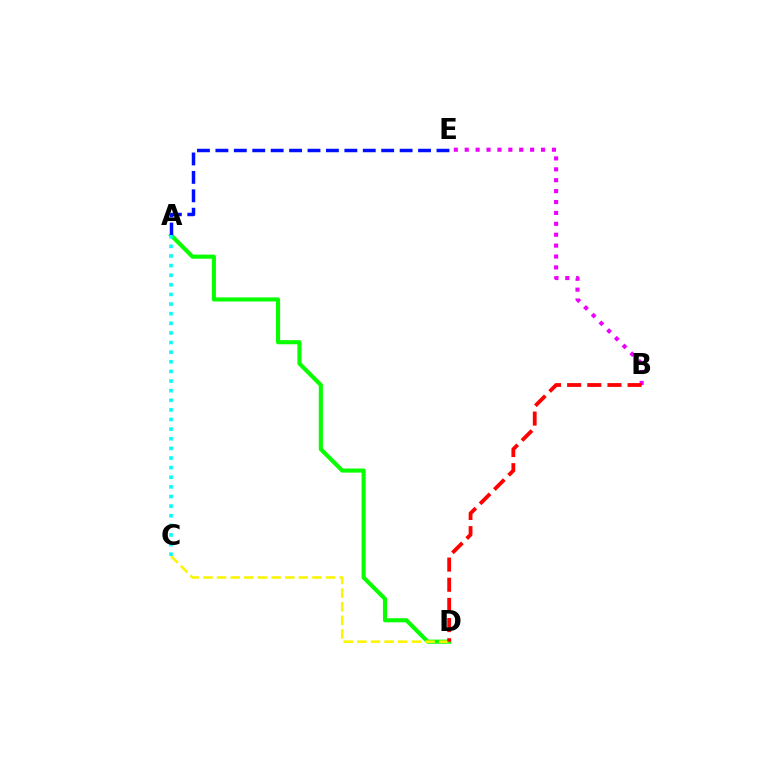{('A', 'D'): [{'color': '#08ff00', 'line_style': 'solid', 'thickness': 2.95}], ('A', 'E'): [{'color': '#0010ff', 'line_style': 'dashed', 'thickness': 2.5}], ('B', 'E'): [{'color': '#ee00ff', 'line_style': 'dotted', 'thickness': 2.96}], ('C', 'D'): [{'color': '#fcf500', 'line_style': 'dashed', 'thickness': 1.85}], ('B', 'D'): [{'color': '#ff0000', 'line_style': 'dashed', 'thickness': 2.74}], ('A', 'C'): [{'color': '#00fff6', 'line_style': 'dotted', 'thickness': 2.61}]}